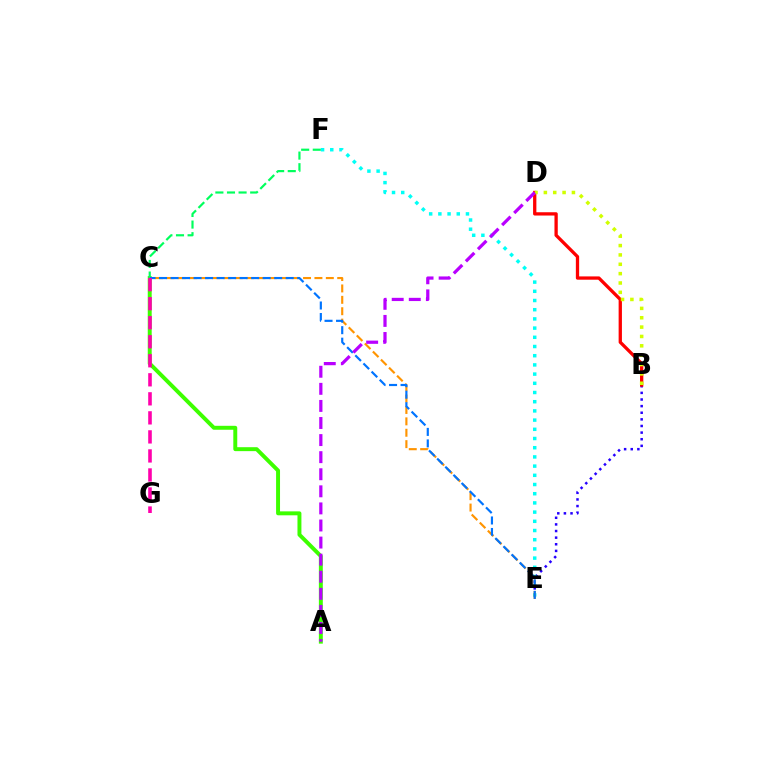{('B', 'E'): [{'color': '#2500ff', 'line_style': 'dotted', 'thickness': 1.8}], ('A', 'C'): [{'color': '#3dff00', 'line_style': 'solid', 'thickness': 2.84}], ('B', 'D'): [{'color': '#ff0000', 'line_style': 'solid', 'thickness': 2.37}, {'color': '#d1ff00', 'line_style': 'dotted', 'thickness': 2.54}], ('E', 'F'): [{'color': '#00fff6', 'line_style': 'dotted', 'thickness': 2.5}], ('C', 'F'): [{'color': '#00ff5c', 'line_style': 'dashed', 'thickness': 1.58}], ('C', 'E'): [{'color': '#ff9400', 'line_style': 'dashed', 'thickness': 1.55}, {'color': '#0074ff', 'line_style': 'dashed', 'thickness': 1.56}], ('A', 'D'): [{'color': '#b900ff', 'line_style': 'dashed', 'thickness': 2.32}], ('C', 'G'): [{'color': '#ff00ac', 'line_style': 'dashed', 'thickness': 2.59}]}